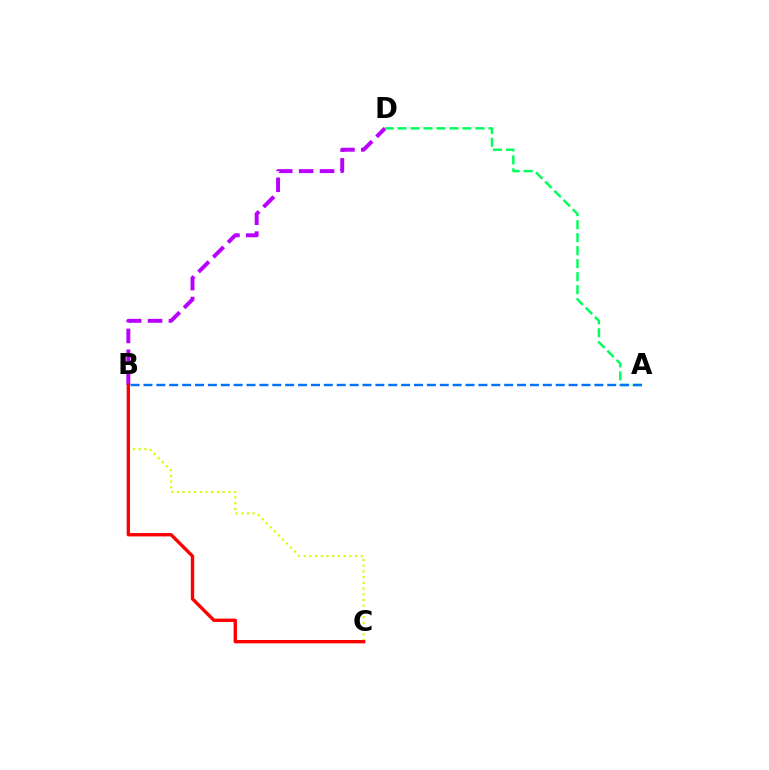{('B', 'C'): [{'color': '#d1ff00', 'line_style': 'dotted', 'thickness': 1.55}, {'color': '#ff0000', 'line_style': 'solid', 'thickness': 2.42}], ('B', 'D'): [{'color': '#b900ff', 'line_style': 'dashed', 'thickness': 2.84}], ('A', 'D'): [{'color': '#00ff5c', 'line_style': 'dashed', 'thickness': 1.76}], ('A', 'B'): [{'color': '#0074ff', 'line_style': 'dashed', 'thickness': 1.75}]}